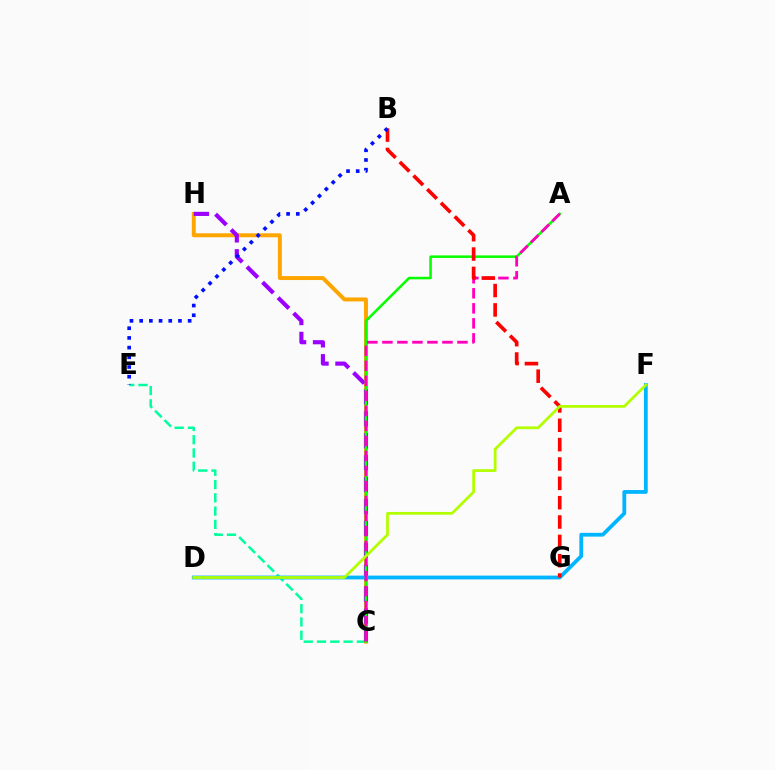{('C', 'E'): [{'color': '#00ff9d', 'line_style': 'dashed', 'thickness': 1.8}], ('C', 'H'): [{'color': '#ffa500', 'line_style': 'solid', 'thickness': 2.84}, {'color': '#9b00ff', 'line_style': 'dashed', 'thickness': 2.98}], ('A', 'C'): [{'color': '#08ff00', 'line_style': 'solid', 'thickness': 1.84}, {'color': '#ff00bd', 'line_style': 'dashed', 'thickness': 2.04}], ('D', 'F'): [{'color': '#00b5ff', 'line_style': 'solid', 'thickness': 2.72}, {'color': '#b3ff00', 'line_style': 'solid', 'thickness': 1.99}], ('B', 'G'): [{'color': '#ff0000', 'line_style': 'dashed', 'thickness': 2.63}], ('B', 'E'): [{'color': '#0010ff', 'line_style': 'dotted', 'thickness': 2.63}]}